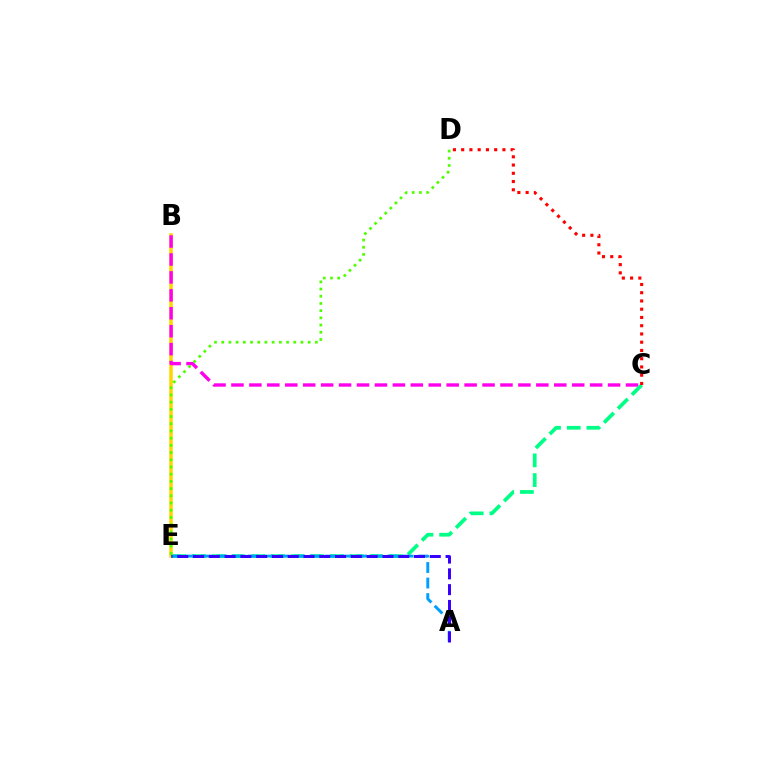{('B', 'E'): [{'color': '#ffd500', 'line_style': 'solid', 'thickness': 2.53}], ('B', 'C'): [{'color': '#ff00ed', 'line_style': 'dashed', 'thickness': 2.44}], ('C', 'E'): [{'color': '#00ff86', 'line_style': 'dashed', 'thickness': 2.68}], ('A', 'E'): [{'color': '#009eff', 'line_style': 'dashed', 'thickness': 2.11}, {'color': '#3700ff', 'line_style': 'dashed', 'thickness': 2.14}], ('D', 'E'): [{'color': '#4fff00', 'line_style': 'dotted', 'thickness': 1.96}], ('C', 'D'): [{'color': '#ff0000', 'line_style': 'dotted', 'thickness': 2.24}]}